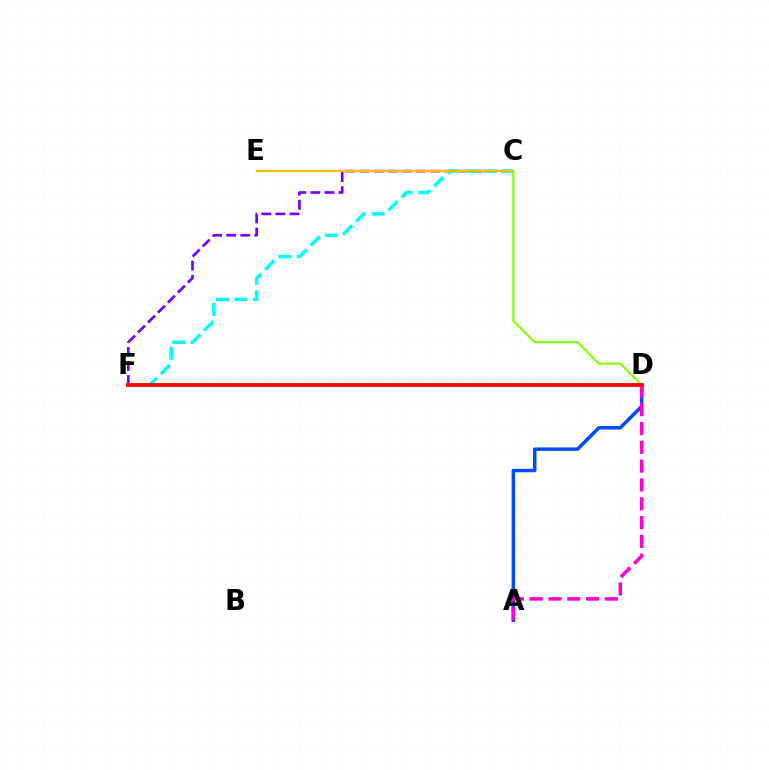{('A', 'D'): [{'color': '#004bff', 'line_style': 'solid', 'thickness': 2.49}, {'color': '#ff00cf', 'line_style': 'dashed', 'thickness': 2.56}], ('C', 'F'): [{'color': '#7200ff', 'line_style': 'dashed', 'thickness': 1.92}, {'color': '#00fff6', 'line_style': 'dashed', 'thickness': 2.51}], ('C', 'D'): [{'color': '#84ff00', 'line_style': 'solid', 'thickness': 1.56}], ('D', 'F'): [{'color': '#00ff39', 'line_style': 'solid', 'thickness': 2.92}, {'color': '#ff0000', 'line_style': 'solid', 'thickness': 2.68}], ('C', 'E'): [{'color': '#ffbd00', 'line_style': 'solid', 'thickness': 1.61}]}